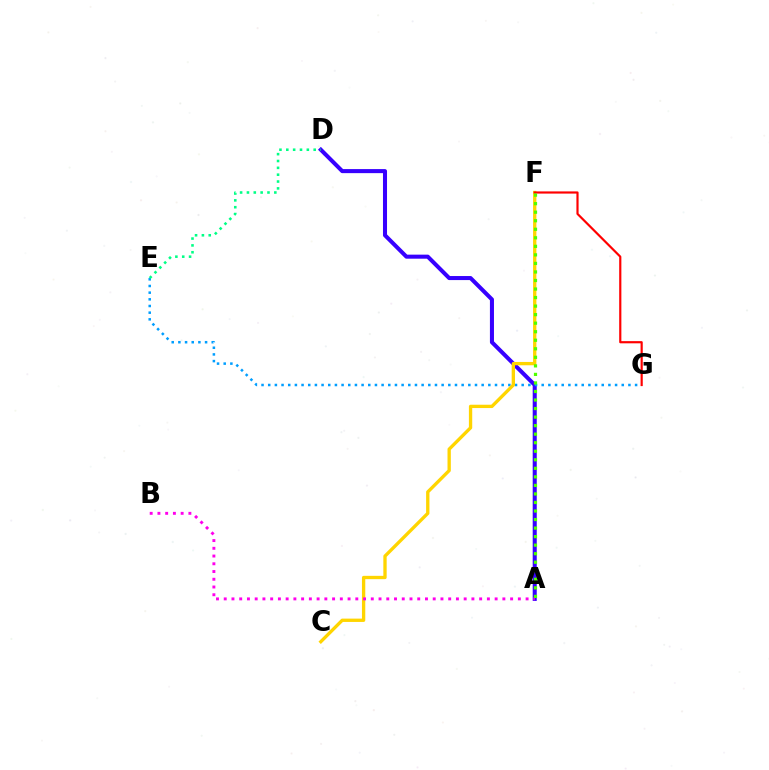{('A', 'D'): [{'color': '#3700ff', 'line_style': 'solid', 'thickness': 2.91}], ('E', 'G'): [{'color': '#009eff', 'line_style': 'dotted', 'thickness': 1.81}], ('C', 'F'): [{'color': '#ffd500', 'line_style': 'solid', 'thickness': 2.39}], ('A', 'B'): [{'color': '#ff00ed', 'line_style': 'dotted', 'thickness': 2.1}], ('D', 'E'): [{'color': '#00ff86', 'line_style': 'dotted', 'thickness': 1.86}], ('F', 'G'): [{'color': '#ff0000', 'line_style': 'solid', 'thickness': 1.57}], ('A', 'F'): [{'color': '#4fff00', 'line_style': 'dotted', 'thickness': 2.32}]}